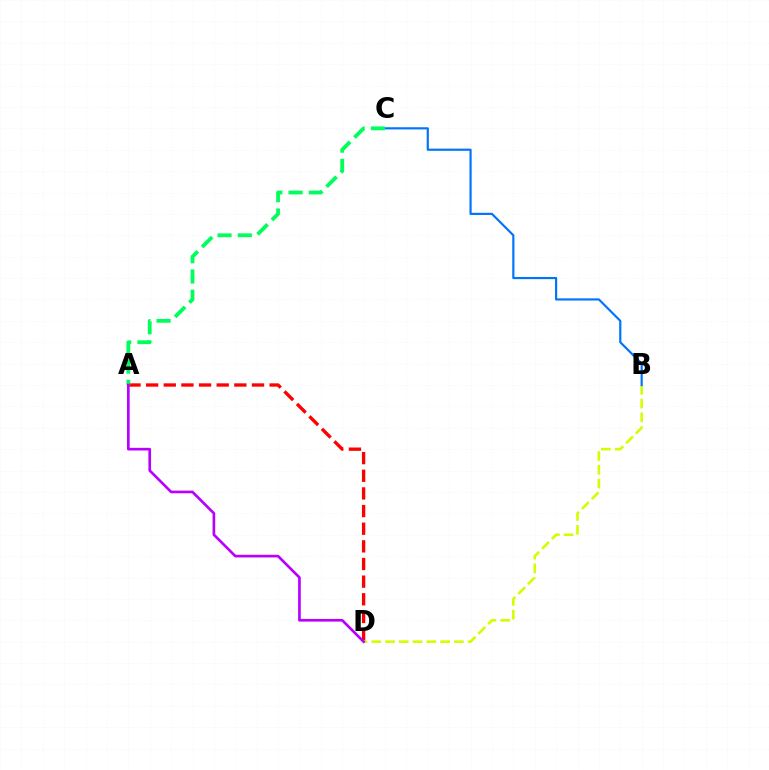{('A', 'D'): [{'color': '#ff0000', 'line_style': 'dashed', 'thickness': 2.4}, {'color': '#b900ff', 'line_style': 'solid', 'thickness': 1.92}], ('B', 'D'): [{'color': '#d1ff00', 'line_style': 'dashed', 'thickness': 1.87}], ('B', 'C'): [{'color': '#0074ff', 'line_style': 'solid', 'thickness': 1.57}], ('A', 'C'): [{'color': '#00ff5c', 'line_style': 'dashed', 'thickness': 2.75}]}